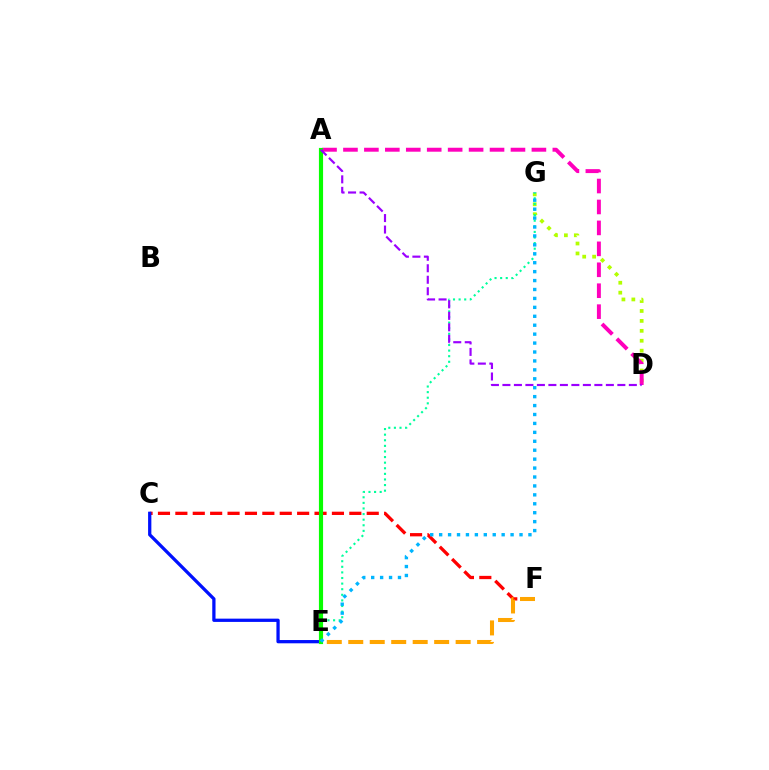{('C', 'F'): [{'color': '#ff0000', 'line_style': 'dashed', 'thickness': 2.36}], ('D', 'G'): [{'color': '#b3ff00', 'line_style': 'dotted', 'thickness': 2.7}], ('E', 'G'): [{'color': '#00ff9d', 'line_style': 'dotted', 'thickness': 1.52}, {'color': '#00b5ff', 'line_style': 'dotted', 'thickness': 2.43}], ('A', 'D'): [{'color': '#ff00bd', 'line_style': 'dashed', 'thickness': 2.84}, {'color': '#9b00ff', 'line_style': 'dashed', 'thickness': 1.56}], ('C', 'E'): [{'color': '#0010ff', 'line_style': 'solid', 'thickness': 2.35}], ('A', 'E'): [{'color': '#08ff00', 'line_style': 'solid', 'thickness': 2.99}], ('E', 'F'): [{'color': '#ffa500', 'line_style': 'dashed', 'thickness': 2.92}]}